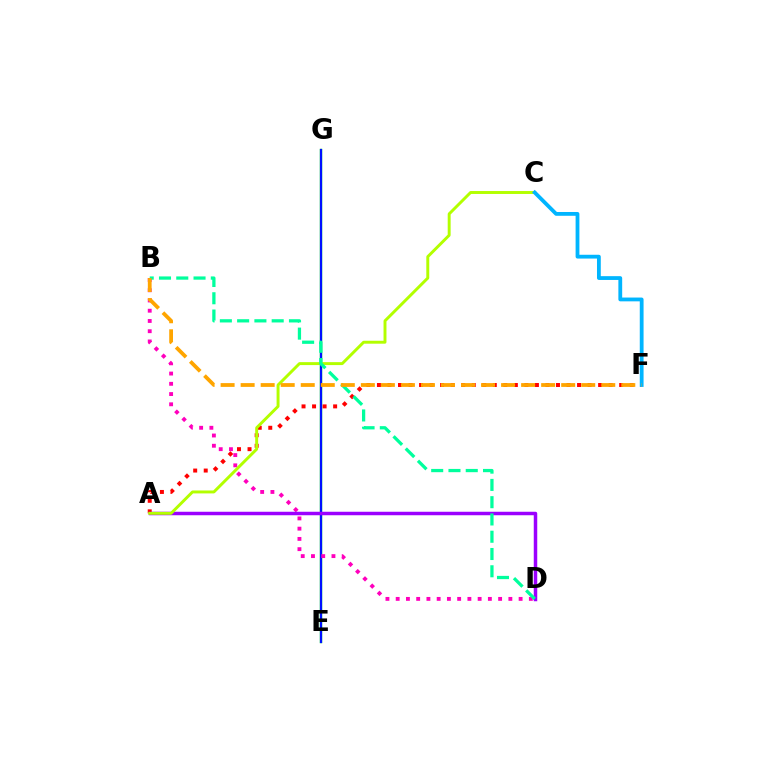{('E', 'G'): [{'color': '#08ff00', 'line_style': 'solid', 'thickness': 1.71}, {'color': '#0010ff', 'line_style': 'solid', 'thickness': 1.59}], ('A', 'F'): [{'color': '#ff0000', 'line_style': 'dotted', 'thickness': 2.86}], ('B', 'D'): [{'color': '#ff00bd', 'line_style': 'dotted', 'thickness': 2.78}, {'color': '#00ff9d', 'line_style': 'dashed', 'thickness': 2.35}], ('A', 'D'): [{'color': '#9b00ff', 'line_style': 'solid', 'thickness': 2.51}], ('A', 'C'): [{'color': '#b3ff00', 'line_style': 'solid', 'thickness': 2.12}], ('C', 'F'): [{'color': '#00b5ff', 'line_style': 'solid', 'thickness': 2.74}], ('B', 'F'): [{'color': '#ffa500', 'line_style': 'dashed', 'thickness': 2.72}]}